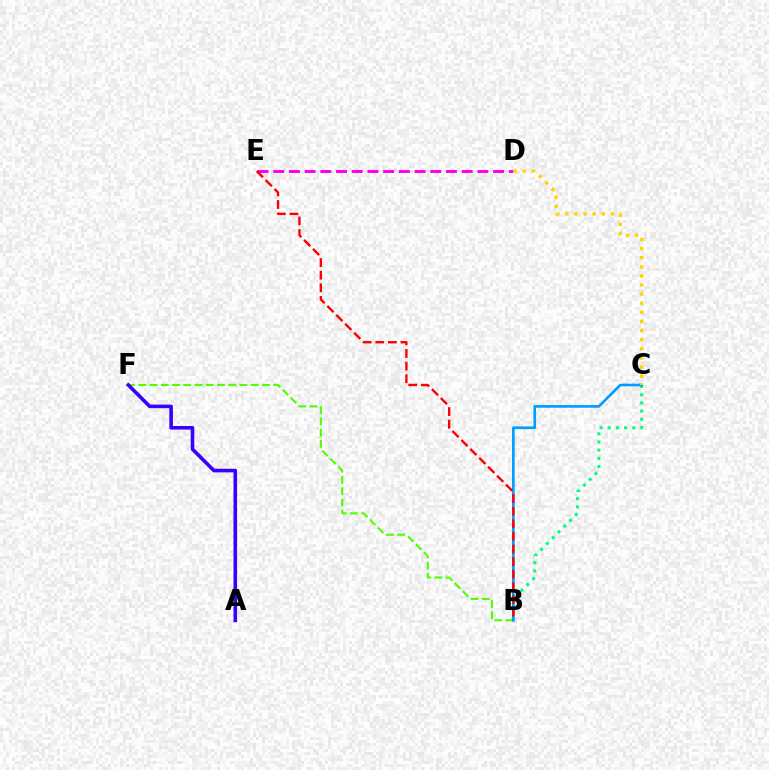{('B', 'F'): [{'color': '#4fff00', 'line_style': 'dashed', 'thickness': 1.53}], ('B', 'C'): [{'color': '#00ff86', 'line_style': 'dotted', 'thickness': 2.22}, {'color': '#009eff', 'line_style': 'solid', 'thickness': 1.93}], ('D', 'E'): [{'color': '#ff00ed', 'line_style': 'dashed', 'thickness': 2.13}], ('B', 'E'): [{'color': '#ff0000', 'line_style': 'dashed', 'thickness': 1.71}], ('A', 'F'): [{'color': '#3700ff', 'line_style': 'solid', 'thickness': 2.59}], ('C', 'D'): [{'color': '#ffd500', 'line_style': 'dotted', 'thickness': 2.48}]}